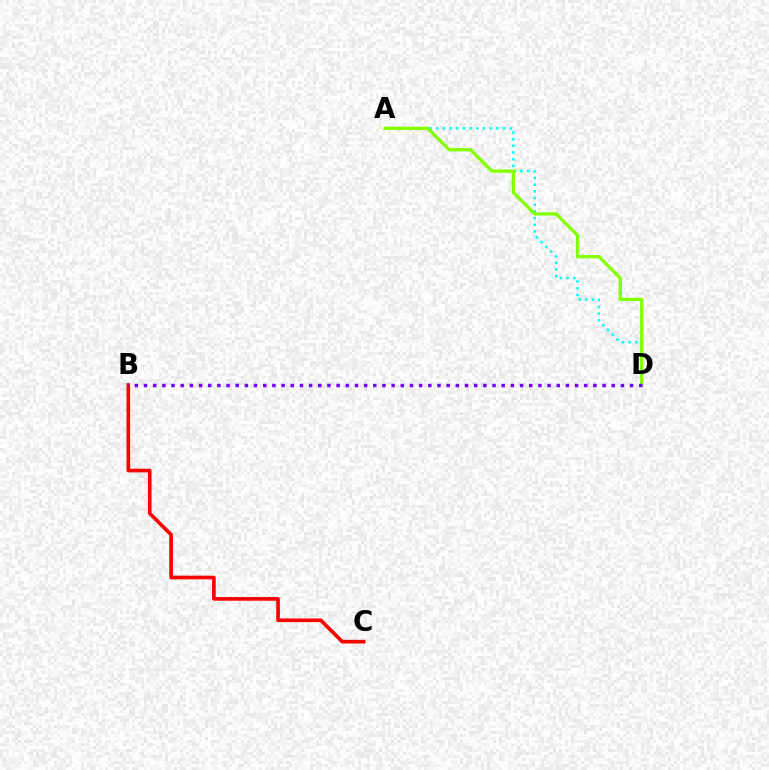{('B', 'C'): [{'color': '#ff0000', 'line_style': 'solid', 'thickness': 2.63}], ('A', 'D'): [{'color': '#00fff6', 'line_style': 'dotted', 'thickness': 1.82}, {'color': '#84ff00', 'line_style': 'solid', 'thickness': 2.39}], ('B', 'D'): [{'color': '#7200ff', 'line_style': 'dotted', 'thickness': 2.49}]}